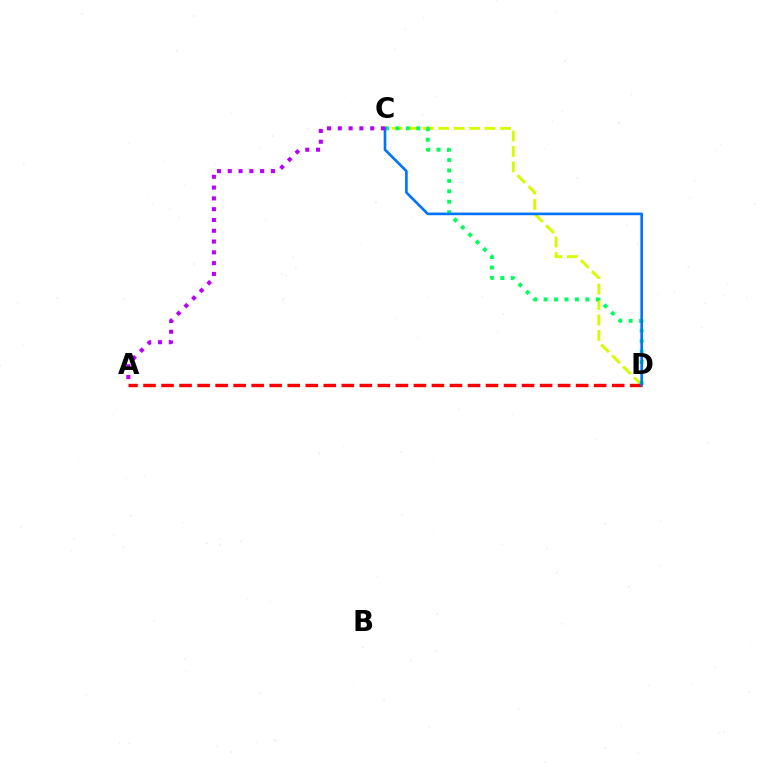{('C', 'D'): [{'color': '#d1ff00', 'line_style': 'dashed', 'thickness': 2.1}, {'color': '#00ff5c', 'line_style': 'dotted', 'thickness': 2.83}, {'color': '#0074ff', 'line_style': 'solid', 'thickness': 1.9}], ('A', 'D'): [{'color': '#ff0000', 'line_style': 'dashed', 'thickness': 2.45}], ('A', 'C'): [{'color': '#b900ff', 'line_style': 'dotted', 'thickness': 2.93}]}